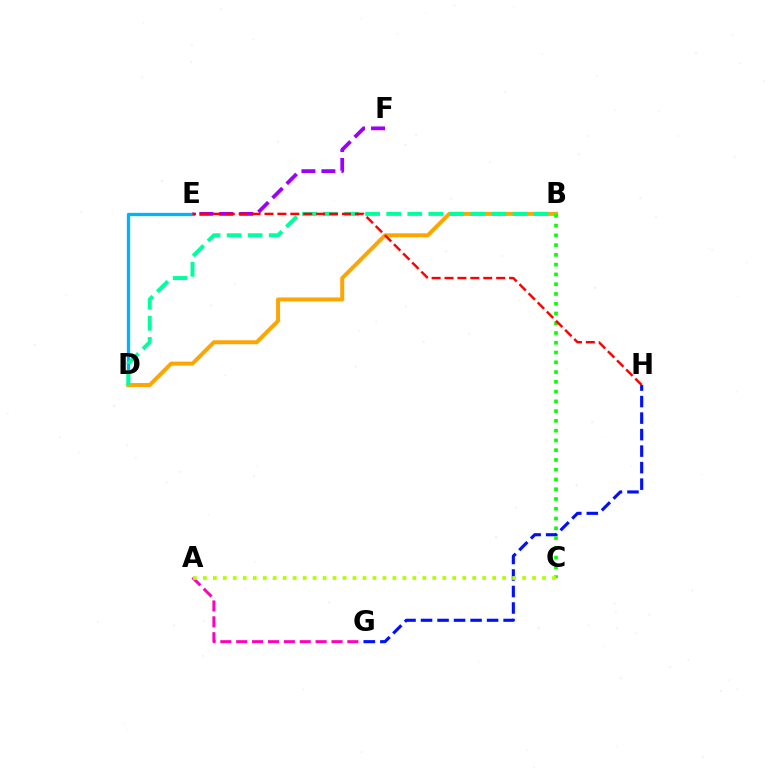{('G', 'H'): [{'color': '#0010ff', 'line_style': 'dashed', 'thickness': 2.24}], ('E', 'F'): [{'color': '#9b00ff', 'line_style': 'dashed', 'thickness': 2.71}], ('A', 'G'): [{'color': '#ff00bd', 'line_style': 'dashed', 'thickness': 2.16}], ('D', 'E'): [{'color': '#00b5ff', 'line_style': 'solid', 'thickness': 2.38}], ('B', 'D'): [{'color': '#ffa500', 'line_style': 'solid', 'thickness': 2.85}, {'color': '#00ff9d', 'line_style': 'dashed', 'thickness': 2.86}], ('B', 'C'): [{'color': '#08ff00', 'line_style': 'dotted', 'thickness': 2.65}], ('A', 'C'): [{'color': '#b3ff00', 'line_style': 'dotted', 'thickness': 2.71}], ('E', 'H'): [{'color': '#ff0000', 'line_style': 'dashed', 'thickness': 1.75}]}